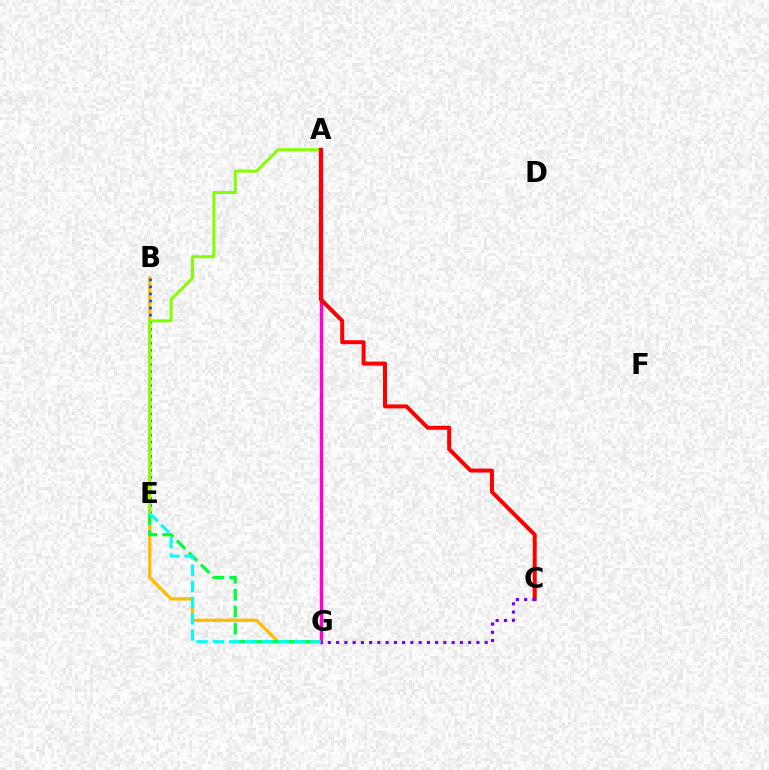{('B', 'G'): [{'color': '#ffbd00', 'line_style': 'solid', 'thickness': 2.36}], ('B', 'E'): [{'color': '#004bff', 'line_style': 'dotted', 'thickness': 1.92}], ('E', 'G'): [{'color': '#00ff39', 'line_style': 'dashed', 'thickness': 2.31}, {'color': '#00fff6', 'line_style': 'dashed', 'thickness': 2.21}], ('A', 'E'): [{'color': '#84ff00', 'line_style': 'solid', 'thickness': 2.14}], ('A', 'G'): [{'color': '#ff00cf', 'line_style': 'solid', 'thickness': 2.46}], ('A', 'C'): [{'color': '#ff0000', 'line_style': 'solid', 'thickness': 2.88}], ('C', 'G'): [{'color': '#7200ff', 'line_style': 'dotted', 'thickness': 2.24}]}